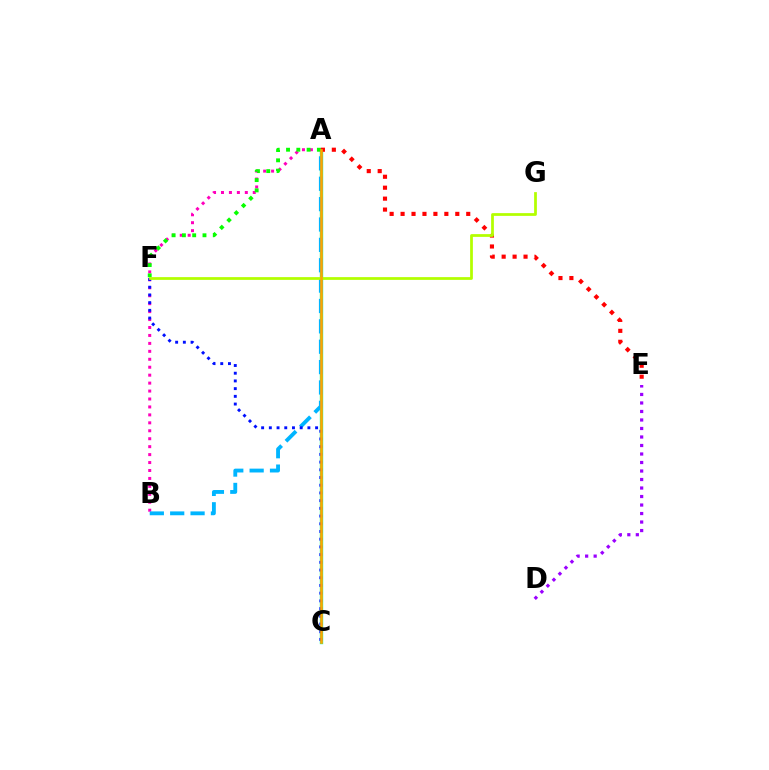{('A', 'B'): [{'color': '#ff00bd', 'line_style': 'dotted', 'thickness': 2.16}, {'color': '#00b5ff', 'line_style': 'dashed', 'thickness': 2.77}], ('A', 'C'): [{'color': '#00ff9d', 'line_style': 'solid', 'thickness': 2.41}, {'color': '#ffa500', 'line_style': 'solid', 'thickness': 1.88}], ('D', 'E'): [{'color': '#9b00ff', 'line_style': 'dotted', 'thickness': 2.31}], ('A', 'E'): [{'color': '#ff0000', 'line_style': 'dotted', 'thickness': 2.97}], ('A', 'F'): [{'color': '#08ff00', 'line_style': 'dotted', 'thickness': 2.8}], ('C', 'F'): [{'color': '#0010ff', 'line_style': 'dotted', 'thickness': 2.09}], ('F', 'G'): [{'color': '#b3ff00', 'line_style': 'solid', 'thickness': 1.98}]}